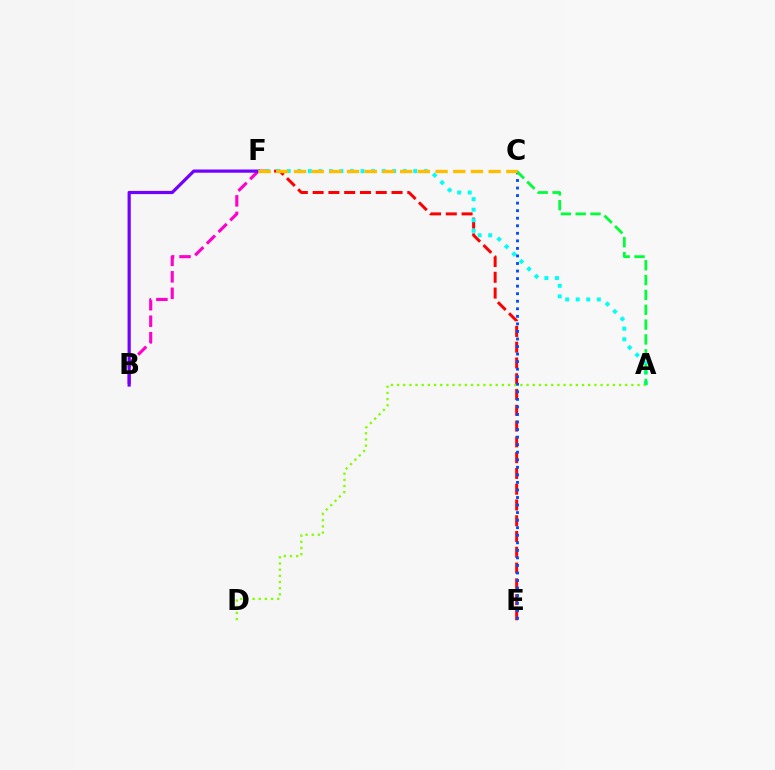{('E', 'F'): [{'color': '#ff0000', 'line_style': 'dashed', 'thickness': 2.14}], ('B', 'F'): [{'color': '#ff00cf', 'line_style': 'dashed', 'thickness': 2.24}, {'color': '#7200ff', 'line_style': 'solid', 'thickness': 2.31}], ('A', 'D'): [{'color': '#84ff00', 'line_style': 'dotted', 'thickness': 1.68}], ('A', 'F'): [{'color': '#00fff6', 'line_style': 'dotted', 'thickness': 2.87}], ('C', 'E'): [{'color': '#004bff', 'line_style': 'dotted', 'thickness': 2.05}], ('A', 'C'): [{'color': '#00ff39', 'line_style': 'dashed', 'thickness': 2.02}], ('C', 'F'): [{'color': '#ffbd00', 'line_style': 'dashed', 'thickness': 2.4}]}